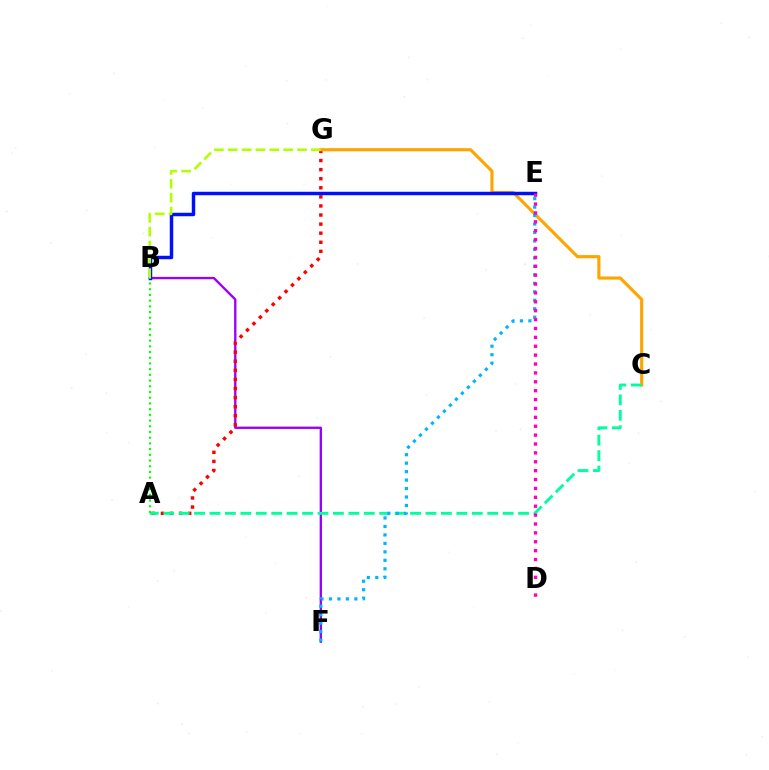{('B', 'F'): [{'color': '#9b00ff', 'line_style': 'solid', 'thickness': 1.69}], ('A', 'G'): [{'color': '#ff0000', 'line_style': 'dotted', 'thickness': 2.47}], ('C', 'G'): [{'color': '#ffa500', 'line_style': 'solid', 'thickness': 2.27}], ('A', 'C'): [{'color': '#00ff9d', 'line_style': 'dashed', 'thickness': 2.1}], ('B', 'E'): [{'color': '#0010ff', 'line_style': 'solid', 'thickness': 2.48}], ('E', 'F'): [{'color': '#00b5ff', 'line_style': 'dotted', 'thickness': 2.3}], ('D', 'E'): [{'color': '#ff00bd', 'line_style': 'dotted', 'thickness': 2.41}], ('A', 'B'): [{'color': '#08ff00', 'line_style': 'dotted', 'thickness': 1.55}], ('B', 'G'): [{'color': '#b3ff00', 'line_style': 'dashed', 'thickness': 1.88}]}